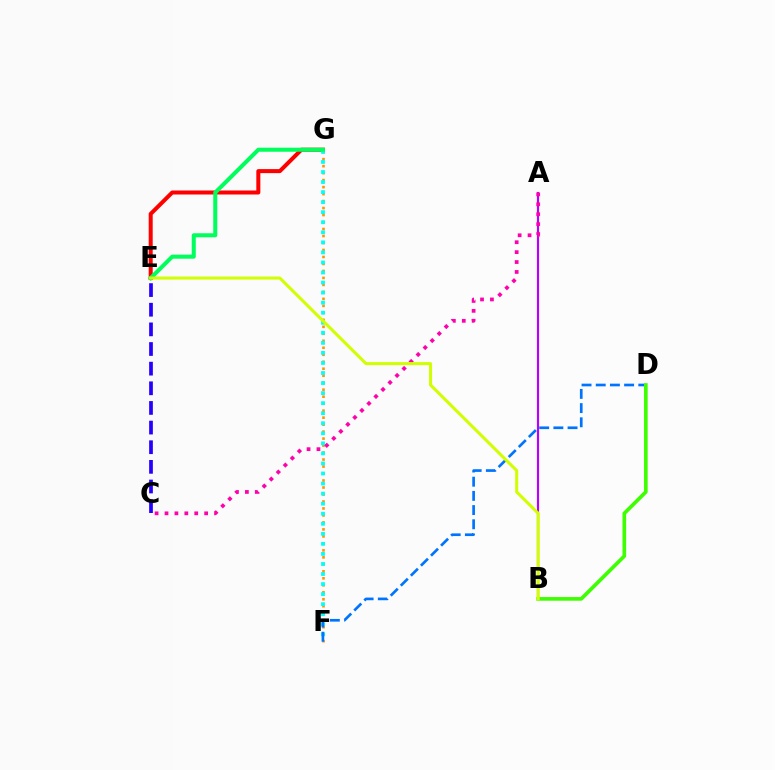{('E', 'G'): [{'color': '#ff0000', 'line_style': 'solid', 'thickness': 2.89}, {'color': '#00ff5c', 'line_style': 'solid', 'thickness': 2.91}], ('F', 'G'): [{'color': '#ff9400', 'line_style': 'dotted', 'thickness': 1.9}, {'color': '#00fff6', 'line_style': 'dotted', 'thickness': 2.73}], ('A', 'B'): [{'color': '#b900ff', 'line_style': 'solid', 'thickness': 1.54}], ('C', 'E'): [{'color': '#2500ff', 'line_style': 'dashed', 'thickness': 2.67}], ('A', 'C'): [{'color': '#ff00ac', 'line_style': 'dotted', 'thickness': 2.69}], ('D', 'F'): [{'color': '#0074ff', 'line_style': 'dashed', 'thickness': 1.93}], ('B', 'D'): [{'color': '#3dff00', 'line_style': 'solid', 'thickness': 2.63}], ('B', 'E'): [{'color': '#d1ff00', 'line_style': 'solid', 'thickness': 2.18}]}